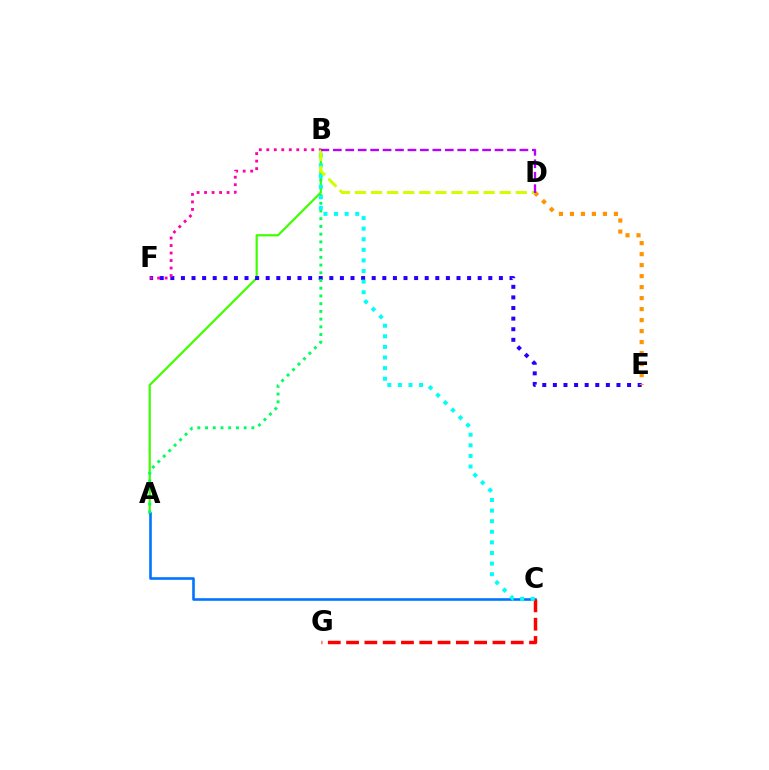{('A', 'B'): [{'color': '#3dff00', 'line_style': 'solid', 'thickness': 1.58}, {'color': '#00ff5c', 'line_style': 'dotted', 'thickness': 2.1}], ('A', 'C'): [{'color': '#0074ff', 'line_style': 'solid', 'thickness': 1.87}], ('E', 'F'): [{'color': '#2500ff', 'line_style': 'dotted', 'thickness': 2.88}], ('D', 'E'): [{'color': '#ff9400', 'line_style': 'dotted', 'thickness': 2.99}], ('C', 'G'): [{'color': '#ff0000', 'line_style': 'dashed', 'thickness': 2.49}], ('B', 'F'): [{'color': '#ff00ac', 'line_style': 'dotted', 'thickness': 2.04}], ('B', 'C'): [{'color': '#00fff6', 'line_style': 'dotted', 'thickness': 2.88}], ('B', 'D'): [{'color': '#d1ff00', 'line_style': 'dashed', 'thickness': 2.18}, {'color': '#b900ff', 'line_style': 'dashed', 'thickness': 1.69}]}